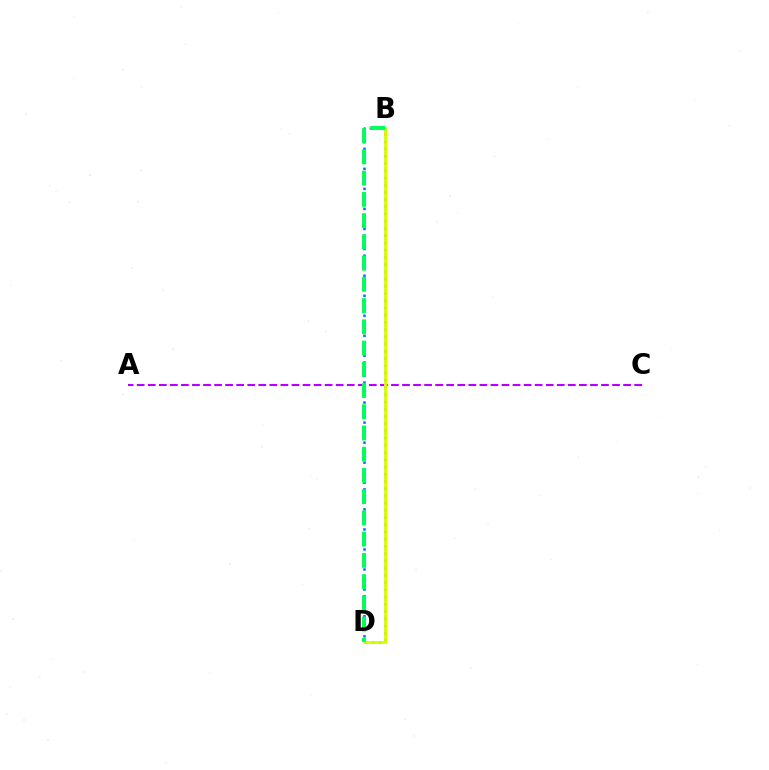{('B', 'D'): [{'color': '#0074ff', 'line_style': 'dotted', 'thickness': 1.81}, {'color': '#ff0000', 'line_style': 'dotted', 'thickness': 1.96}, {'color': '#d1ff00', 'line_style': 'solid', 'thickness': 2.02}, {'color': '#00ff5c', 'line_style': 'dashed', 'thickness': 2.88}], ('A', 'C'): [{'color': '#b900ff', 'line_style': 'dashed', 'thickness': 1.5}]}